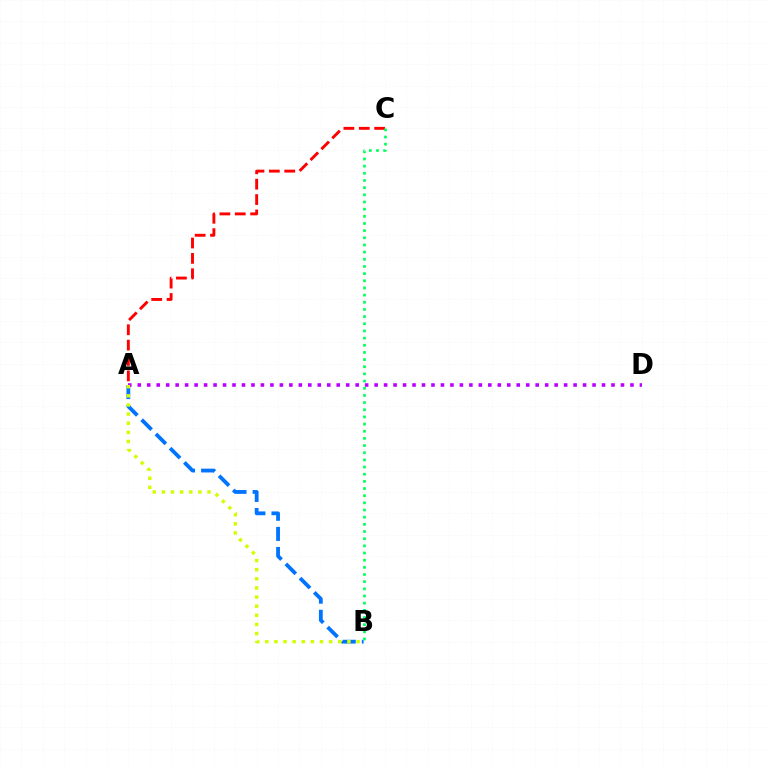{('A', 'B'): [{'color': '#0074ff', 'line_style': 'dashed', 'thickness': 2.73}, {'color': '#d1ff00', 'line_style': 'dotted', 'thickness': 2.48}], ('A', 'C'): [{'color': '#ff0000', 'line_style': 'dashed', 'thickness': 2.09}], ('B', 'C'): [{'color': '#00ff5c', 'line_style': 'dotted', 'thickness': 1.95}], ('A', 'D'): [{'color': '#b900ff', 'line_style': 'dotted', 'thickness': 2.57}]}